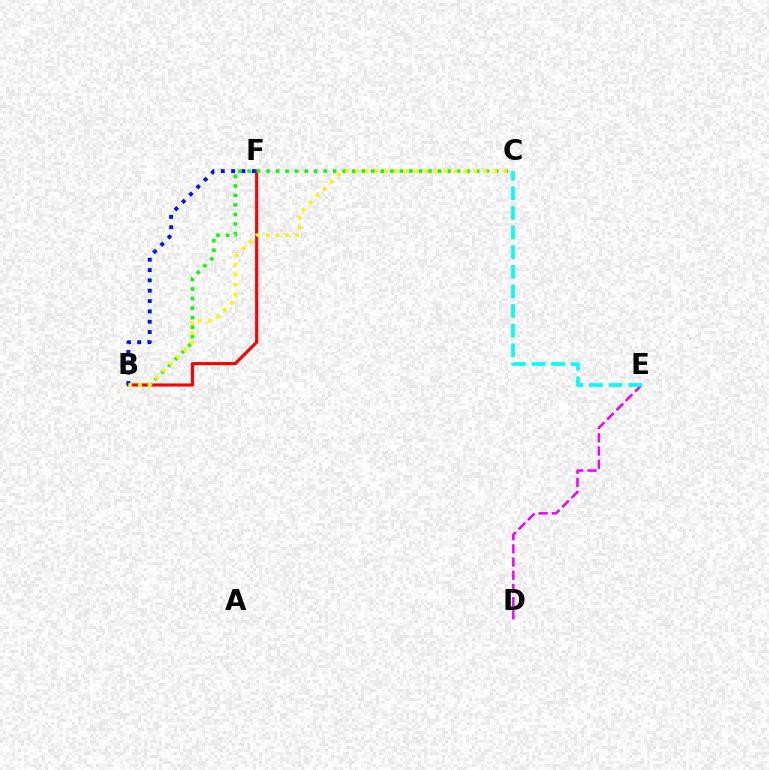{('D', 'E'): [{'color': '#ee00ff', 'line_style': 'dashed', 'thickness': 1.79}], ('B', 'F'): [{'color': '#ff0000', 'line_style': 'solid', 'thickness': 2.24}, {'color': '#0010ff', 'line_style': 'dotted', 'thickness': 2.81}], ('C', 'E'): [{'color': '#00fff6', 'line_style': 'dashed', 'thickness': 2.66}], ('B', 'C'): [{'color': '#08ff00', 'line_style': 'dotted', 'thickness': 2.59}, {'color': '#fcf500', 'line_style': 'dotted', 'thickness': 2.68}]}